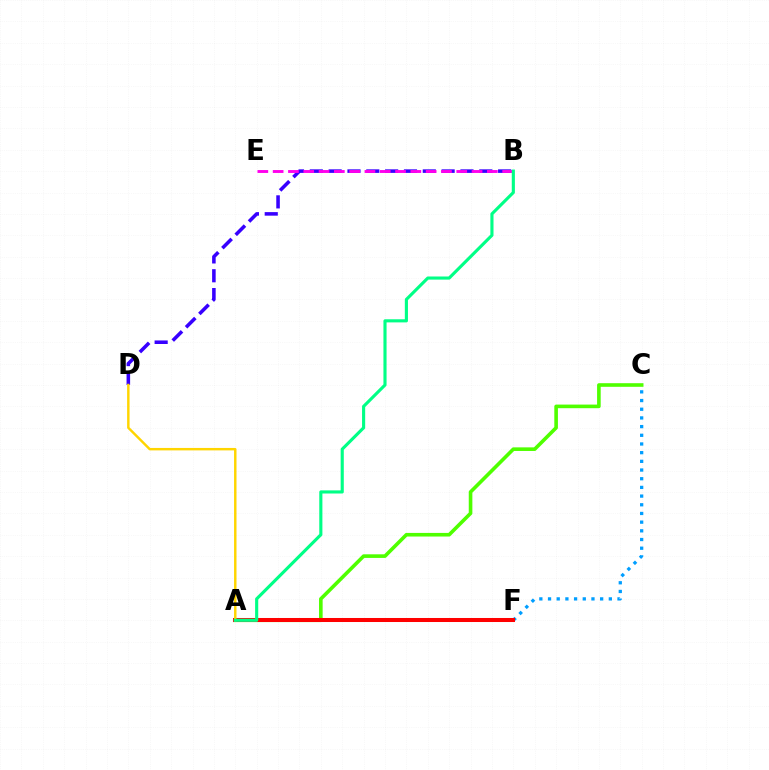{('A', 'C'): [{'color': '#4fff00', 'line_style': 'solid', 'thickness': 2.6}], ('B', 'D'): [{'color': '#3700ff', 'line_style': 'dashed', 'thickness': 2.56}], ('B', 'E'): [{'color': '#ff00ed', 'line_style': 'dashed', 'thickness': 2.08}], ('C', 'F'): [{'color': '#009eff', 'line_style': 'dotted', 'thickness': 2.36}], ('A', 'F'): [{'color': '#ff0000', 'line_style': 'solid', 'thickness': 2.9}], ('A', 'D'): [{'color': '#ffd500', 'line_style': 'solid', 'thickness': 1.76}], ('A', 'B'): [{'color': '#00ff86', 'line_style': 'solid', 'thickness': 2.25}]}